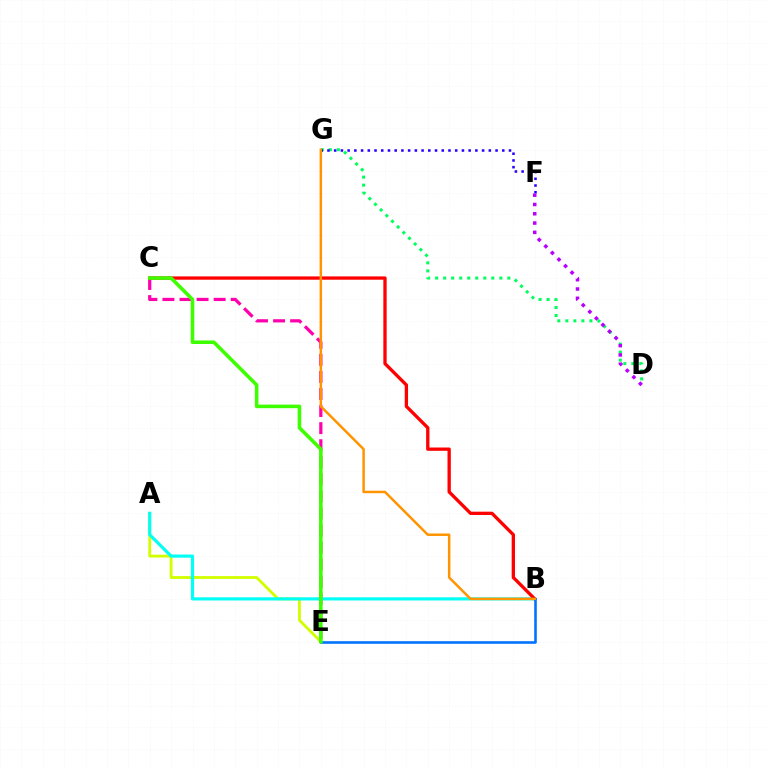{('C', 'E'): [{'color': '#ff00ac', 'line_style': 'dashed', 'thickness': 2.32}, {'color': '#3dff00', 'line_style': 'solid', 'thickness': 2.56}], ('D', 'G'): [{'color': '#00ff5c', 'line_style': 'dotted', 'thickness': 2.18}], ('F', 'G'): [{'color': '#2500ff', 'line_style': 'dotted', 'thickness': 1.83}], ('D', 'F'): [{'color': '#b900ff', 'line_style': 'dotted', 'thickness': 2.53}], ('A', 'E'): [{'color': '#d1ff00', 'line_style': 'solid', 'thickness': 2.05}], ('A', 'B'): [{'color': '#00fff6', 'line_style': 'solid', 'thickness': 2.27}], ('B', 'C'): [{'color': '#ff0000', 'line_style': 'solid', 'thickness': 2.38}], ('B', 'E'): [{'color': '#0074ff', 'line_style': 'solid', 'thickness': 1.87}], ('B', 'G'): [{'color': '#ff9400', 'line_style': 'solid', 'thickness': 1.79}]}